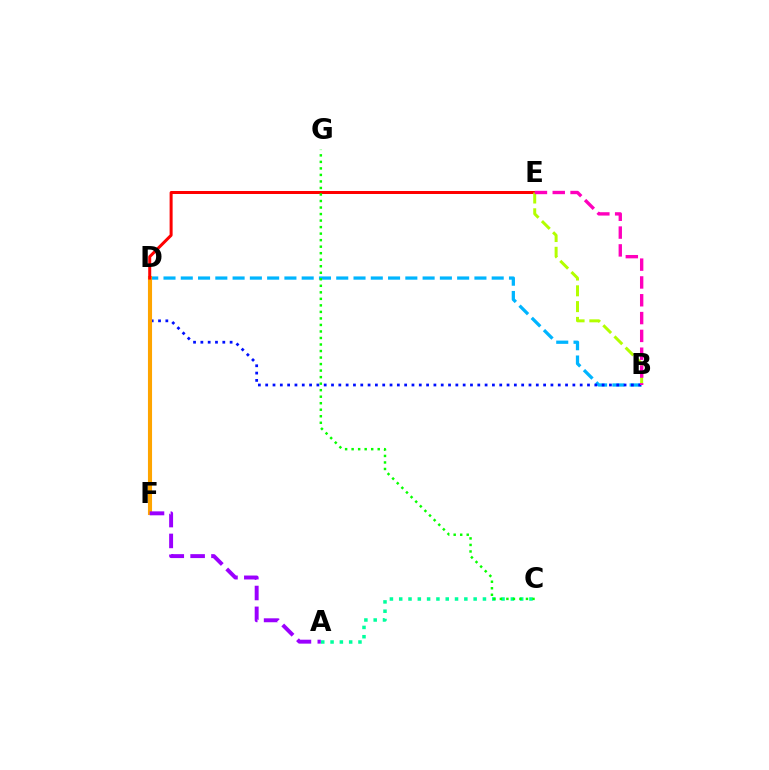{('B', 'D'): [{'color': '#00b5ff', 'line_style': 'dashed', 'thickness': 2.35}, {'color': '#0010ff', 'line_style': 'dotted', 'thickness': 1.99}], ('D', 'F'): [{'color': '#ffa500', 'line_style': 'solid', 'thickness': 2.95}], ('A', 'C'): [{'color': '#00ff9d', 'line_style': 'dotted', 'thickness': 2.53}], ('D', 'E'): [{'color': '#ff0000', 'line_style': 'solid', 'thickness': 2.16}], ('C', 'G'): [{'color': '#08ff00', 'line_style': 'dotted', 'thickness': 1.77}], ('A', 'F'): [{'color': '#9b00ff', 'line_style': 'dashed', 'thickness': 2.83}], ('B', 'E'): [{'color': '#b3ff00', 'line_style': 'dashed', 'thickness': 2.15}, {'color': '#ff00bd', 'line_style': 'dashed', 'thickness': 2.42}]}